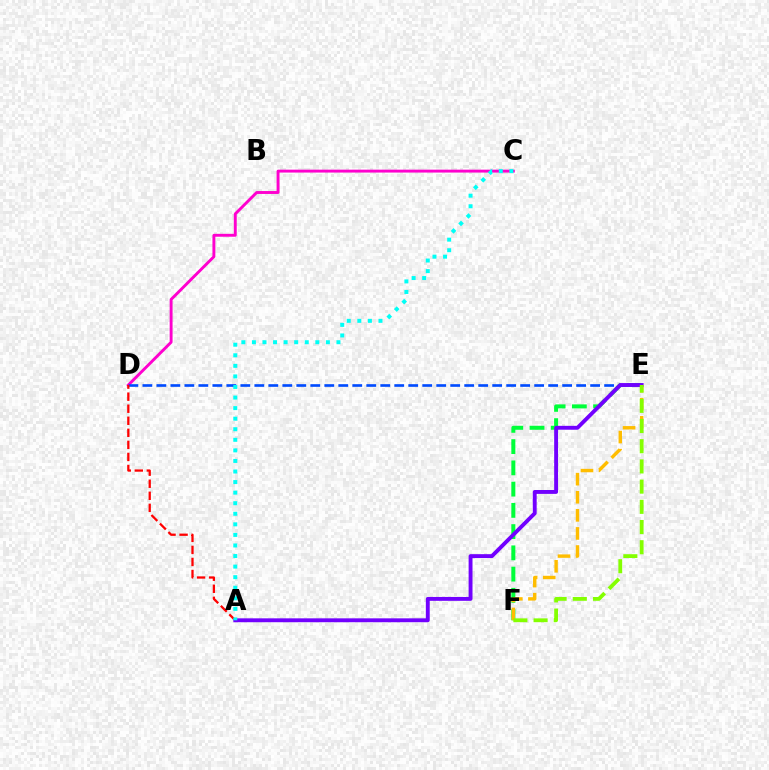{('C', 'D'): [{'color': '#ff00cf', 'line_style': 'solid', 'thickness': 2.09}], ('D', 'E'): [{'color': '#004bff', 'line_style': 'dashed', 'thickness': 1.9}], ('A', 'D'): [{'color': '#ff0000', 'line_style': 'dashed', 'thickness': 1.64}], ('E', 'F'): [{'color': '#00ff39', 'line_style': 'dashed', 'thickness': 2.89}, {'color': '#ffbd00', 'line_style': 'dashed', 'thickness': 2.46}, {'color': '#84ff00', 'line_style': 'dashed', 'thickness': 2.74}], ('A', 'E'): [{'color': '#7200ff', 'line_style': 'solid', 'thickness': 2.8}], ('A', 'C'): [{'color': '#00fff6', 'line_style': 'dotted', 'thickness': 2.87}]}